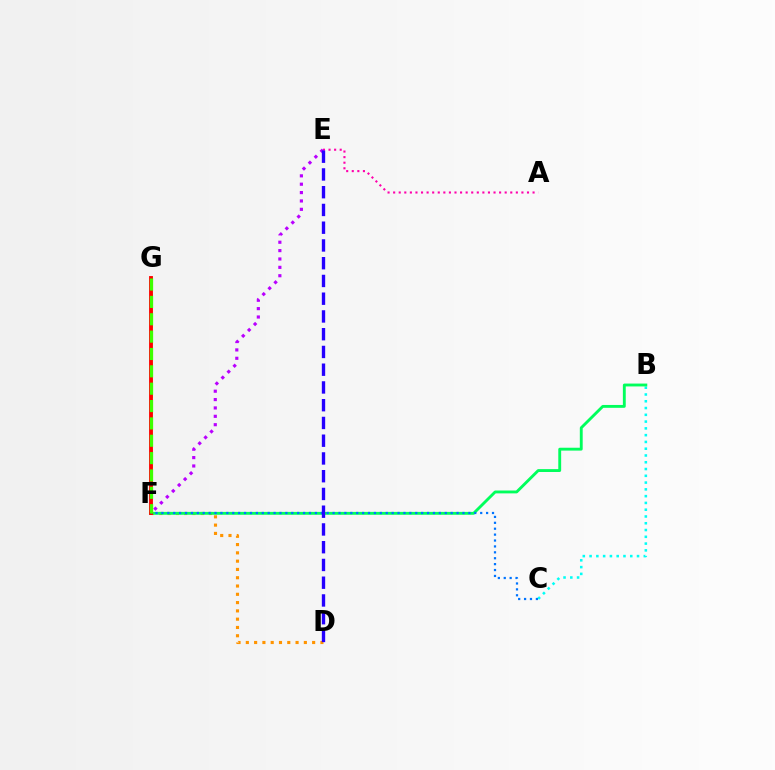{('B', 'C'): [{'color': '#00fff6', 'line_style': 'dotted', 'thickness': 1.84}], ('F', 'G'): [{'color': '#d1ff00', 'line_style': 'dotted', 'thickness': 2.11}, {'color': '#ff0000', 'line_style': 'solid', 'thickness': 2.78}, {'color': '#3dff00', 'line_style': 'dashed', 'thickness': 2.36}], ('A', 'E'): [{'color': '#ff00ac', 'line_style': 'dotted', 'thickness': 1.52}], ('E', 'F'): [{'color': '#b900ff', 'line_style': 'dotted', 'thickness': 2.27}], ('D', 'F'): [{'color': '#ff9400', 'line_style': 'dotted', 'thickness': 2.25}], ('B', 'F'): [{'color': '#00ff5c', 'line_style': 'solid', 'thickness': 2.06}], ('C', 'F'): [{'color': '#0074ff', 'line_style': 'dotted', 'thickness': 1.6}], ('D', 'E'): [{'color': '#2500ff', 'line_style': 'dashed', 'thickness': 2.41}]}